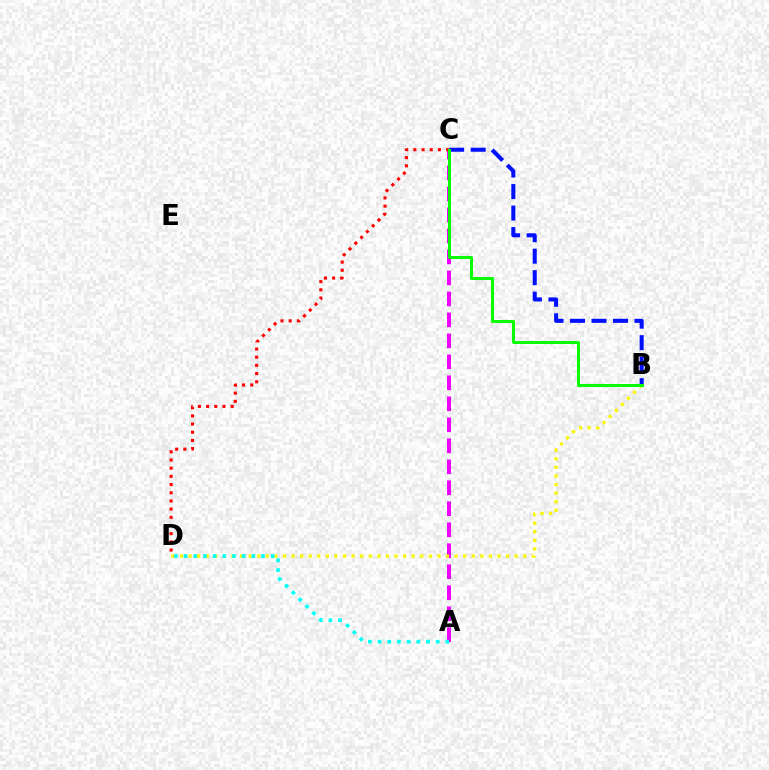{('A', 'C'): [{'color': '#ee00ff', 'line_style': 'dashed', 'thickness': 2.85}], ('B', 'D'): [{'color': '#fcf500', 'line_style': 'dotted', 'thickness': 2.33}], ('A', 'D'): [{'color': '#00fff6', 'line_style': 'dotted', 'thickness': 2.63}], ('B', 'C'): [{'color': '#0010ff', 'line_style': 'dashed', 'thickness': 2.92}, {'color': '#08ff00', 'line_style': 'solid', 'thickness': 2.15}], ('C', 'D'): [{'color': '#ff0000', 'line_style': 'dotted', 'thickness': 2.23}]}